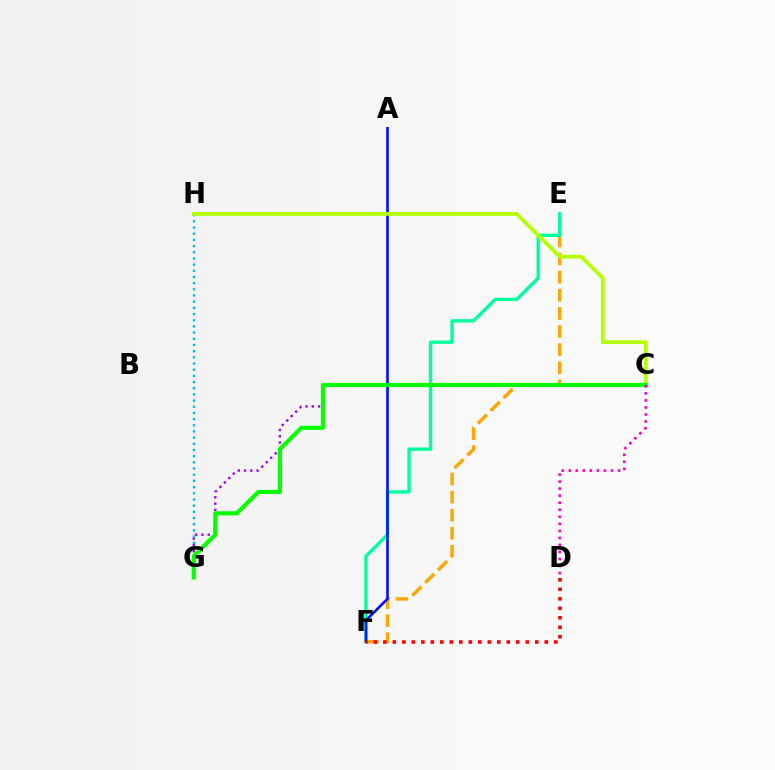{('C', 'G'): [{'color': '#9b00ff', 'line_style': 'dotted', 'thickness': 1.71}, {'color': '#08ff00', 'line_style': 'solid', 'thickness': 2.99}], ('G', 'H'): [{'color': '#00b5ff', 'line_style': 'dotted', 'thickness': 1.68}], ('E', 'F'): [{'color': '#ffa500', 'line_style': 'dashed', 'thickness': 2.46}, {'color': '#00ff9d', 'line_style': 'solid', 'thickness': 2.42}], ('A', 'F'): [{'color': '#0010ff', 'line_style': 'solid', 'thickness': 1.89}], ('C', 'H'): [{'color': '#b3ff00', 'line_style': 'solid', 'thickness': 2.7}], ('C', 'D'): [{'color': '#ff00bd', 'line_style': 'dotted', 'thickness': 1.91}], ('D', 'F'): [{'color': '#ff0000', 'line_style': 'dotted', 'thickness': 2.58}]}